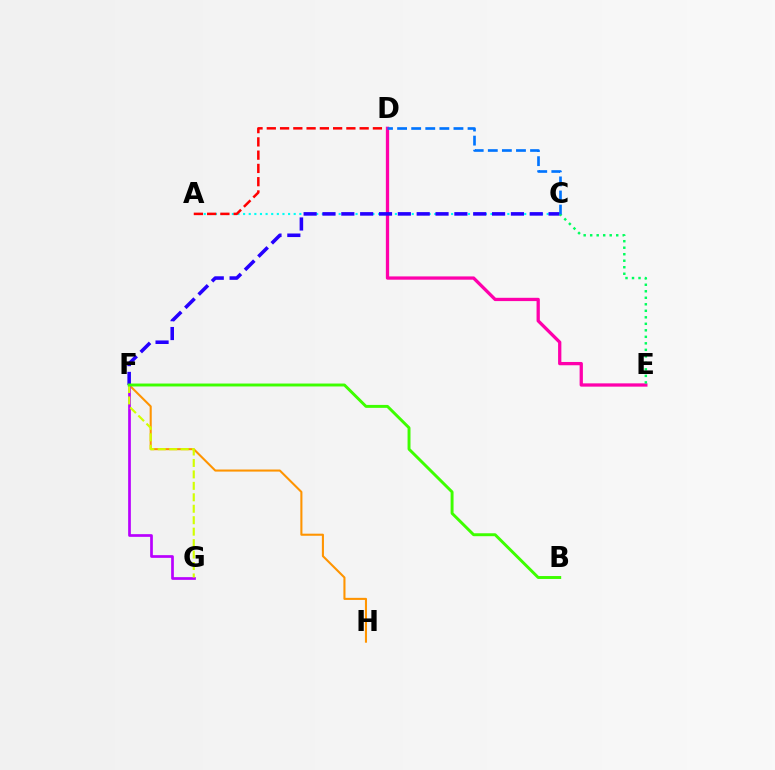{('A', 'C'): [{'color': '#00fff6', 'line_style': 'dotted', 'thickness': 1.53}], ('F', 'H'): [{'color': '#ff9400', 'line_style': 'solid', 'thickness': 1.5}], ('F', 'G'): [{'color': '#b900ff', 'line_style': 'solid', 'thickness': 1.95}, {'color': '#d1ff00', 'line_style': 'dashed', 'thickness': 1.56}], ('A', 'D'): [{'color': '#ff0000', 'line_style': 'dashed', 'thickness': 1.8}], ('D', 'E'): [{'color': '#ff00ac', 'line_style': 'solid', 'thickness': 2.36}], ('C', 'F'): [{'color': '#2500ff', 'line_style': 'dashed', 'thickness': 2.56}], ('C', 'E'): [{'color': '#00ff5c', 'line_style': 'dotted', 'thickness': 1.77}], ('B', 'F'): [{'color': '#3dff00', 'line_style': 'solid', 'thickness': 2.11}], ('C', 'D'): [{'color': '#0074ff', 'line_style': 'dashed', 'thickness': 1.91}]}